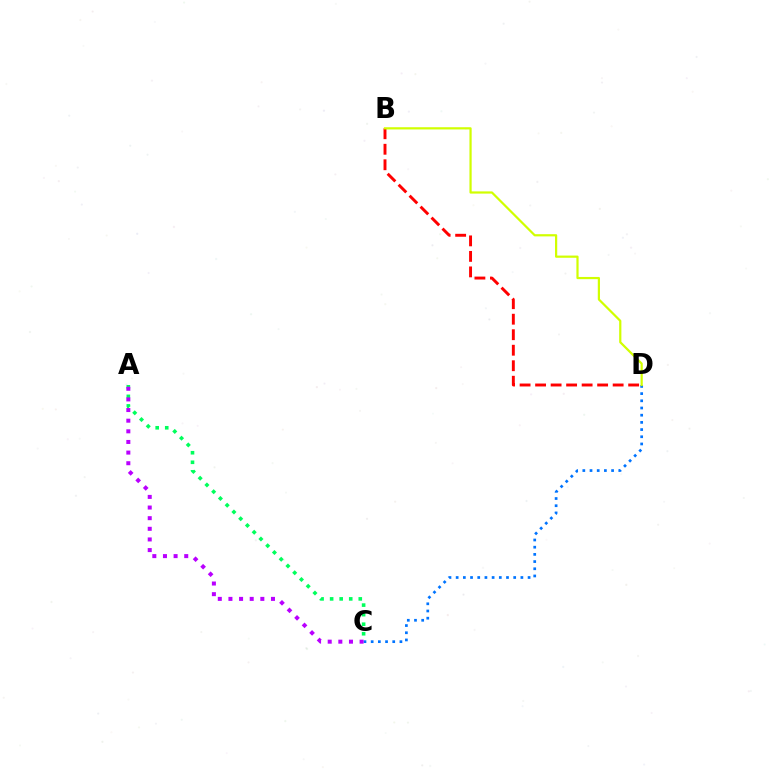{('A', 'C'): [{'color': '#00ff5c', 'line_style': 'dotted', 'thickness': 2.59}, {'color': '#b900ff', 'line_style': 'dotted', 'thickness': 2.89}], ('C', 'D'): [{'color': '#0074ff', 'line_style': 'dotted', 'thickness': 1.95}], ('B', 'D'): [{'color': '#ff0000', 'line_style': 'dashed', 'thickness': 2.11}, {'color': '#d1ff00', 'line_style': 'solid', 'thickness': 1.59}]}